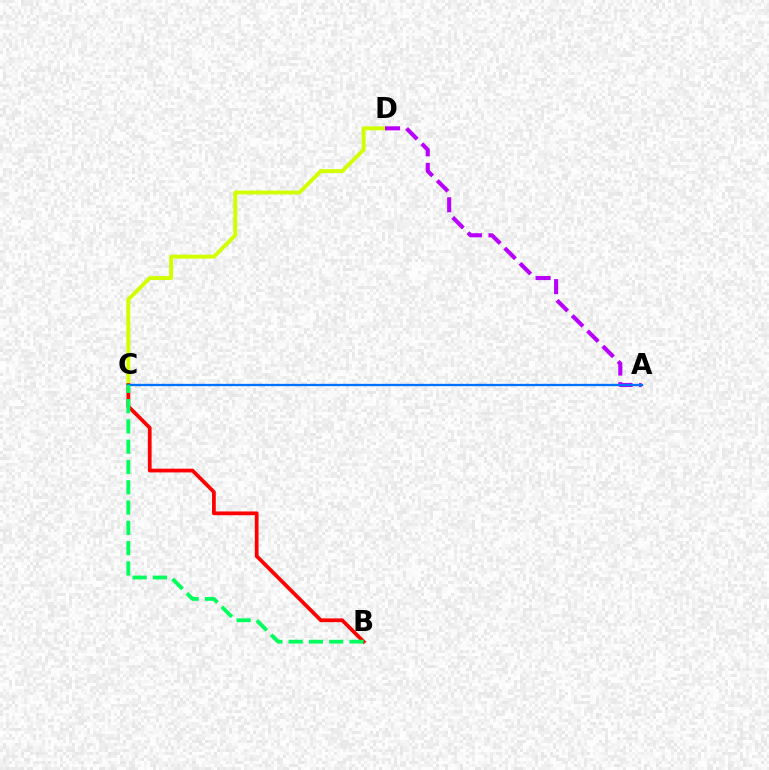{('C', 'D'): [{'color': '#d1ff00', 'line_style': 'solid', 'thickness': 2.81}], ('B', 'C'): [{'color': '#ff0000', 'line_style': 'solid', 'thickness': 2.7}, {'color': '#00ff5c', 'line_style': 'dashed', 'thickness': 2.76}], ('A', 'D'): [{'color': '#b900ff', 'line_style': 'dashed', 'thickness': 2.93}], ('A', 'C'): [{'color': '#0074ff', 'line_style': 'solid', 'thickness': 1.68}]}